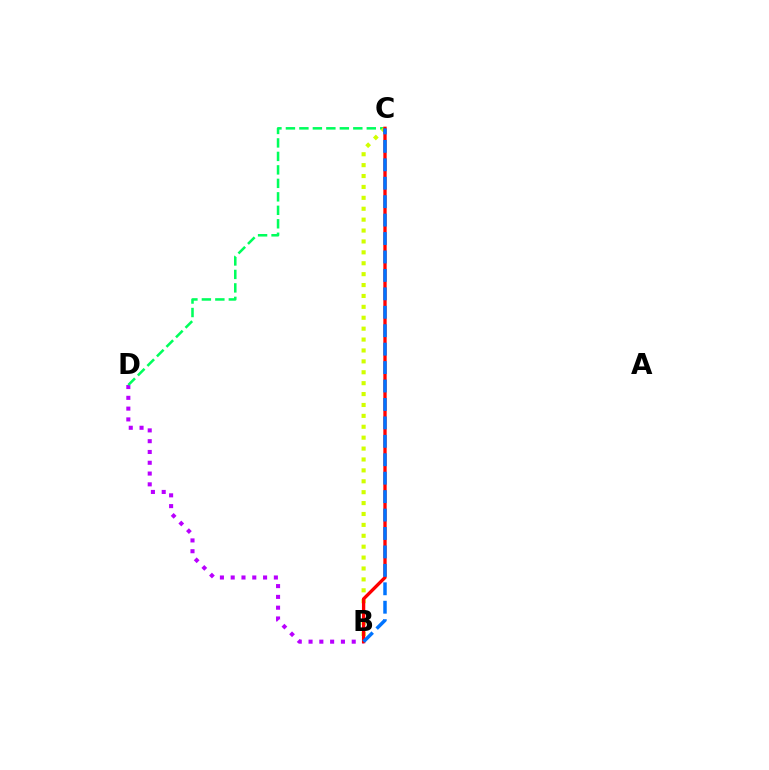{('B', 'D'): [{'color': '#b900ff', 'line_style': 'dotted', 'thickness': 2.93}], ('C', 'D'): [{'color': '#00ff5c', 'line_style': 'dashed', 'thickness': 1.83}], ('B', 'C'): [{'color': '#d1ff00', 'line_style': 'dotted', 'thickness': 2.96}, {'color': '#ff0000', 'line_style': 'solid', 'thickness': 2.39}, {'color': '#0074ff', 'line_style': 'dashed', 'thickness': 2.5}]}